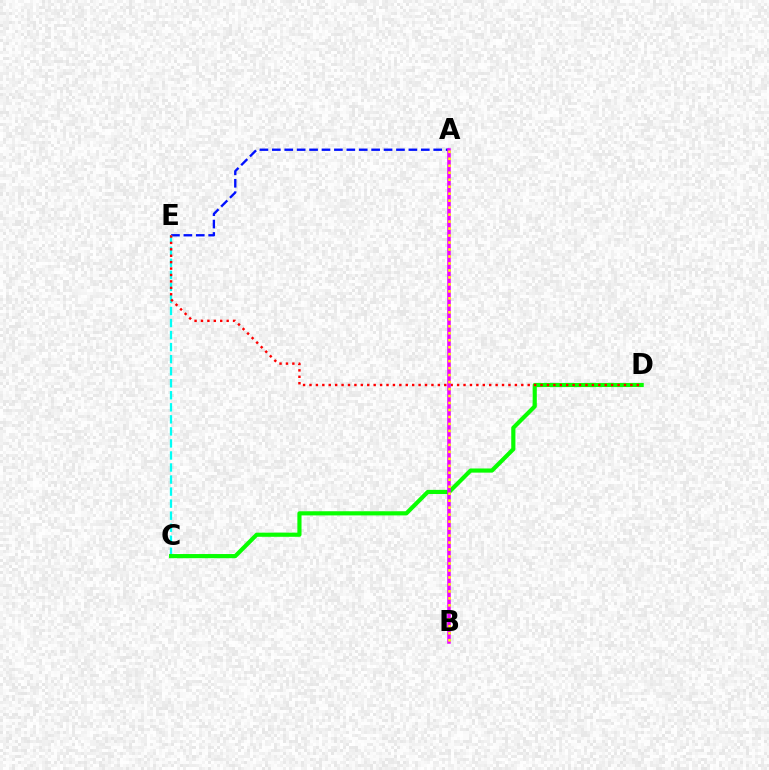{('A', 'E'): [{'color': '#0010ff', 'line_style': 'dashed', 'thickness': 1.69}], ('C', 'E'): [{'color': '#00fff6', 'line_style': 'dashed', 'thickness': 1.64}], ('C', 'D'): [{'color': '#08ff00', 'line_style': 'solid', 'thickness': 2.99}], ('D', 'E'): [{'color': '#ff0000', 'line_style': 'dotted', 'thickness': 1.74}], ('A', 'B'): [{'color': '#ee00ff', 'line_style': 'solid', 'thickness': 2.54}, {'color': '#fcf500', 'line_style': 'dotted', 'thickness': 1.9}]}